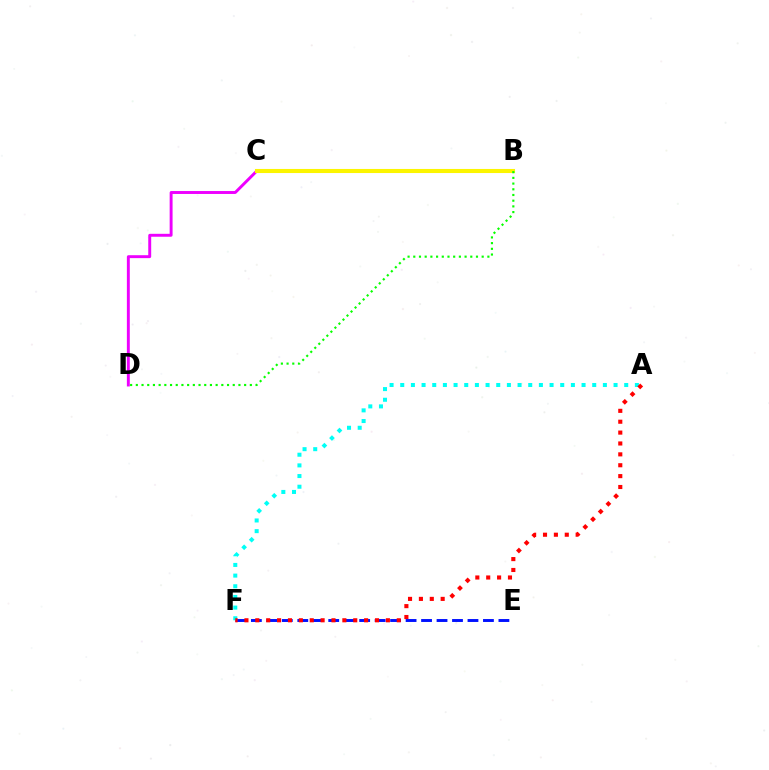{('E', 'F'): [{'color': '#0010ff', 'line_style': 'dashed', 'thickness': 2.1}], ('C', 'D'): [{'color': '#ee00ff', 'line_style': 'solid', 'thickness': 2.11}], ('A', 'F'): [{'color': '#00fff6', 'line_style': 'dotted', 'thickness': 2.9}, {'color': '#ff0000', 'line_style': 'dotted', 'thickness': 2.96}], ('B', 'C'): [{'color': '#fcf500', 'line_style': 'solid', 'thickness': 2.94}], ('B', 'D'): [{'color': '#08ff00', 'line_style': 'dotted', 'thickness': 1.55}]}